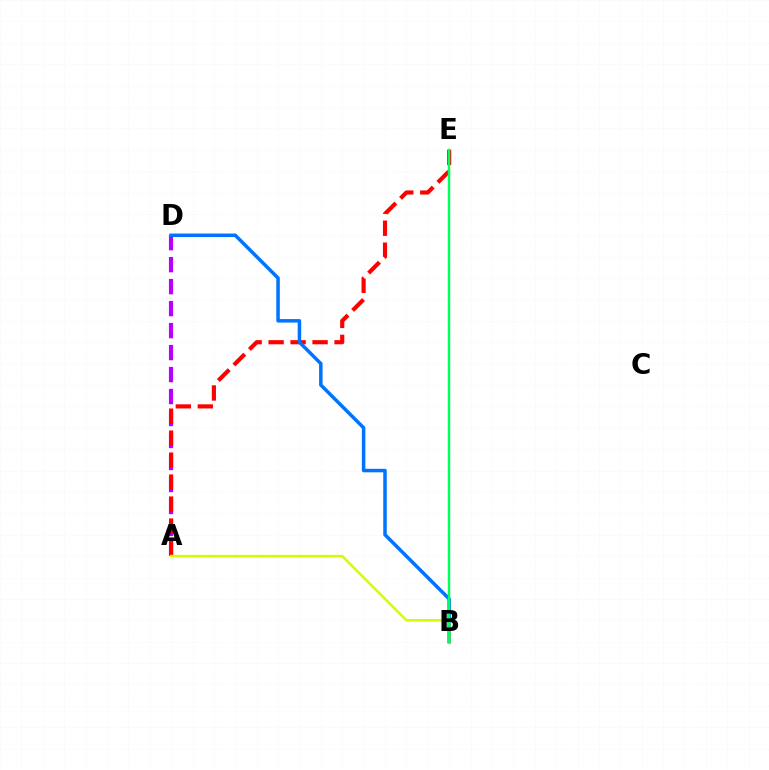{('A', 'D'): [{'color': '#b900ff', 'line_style': 'dashed', 'thickness': 2.99}], ('A', 'E'): [{'color': '#ff0000', 'line_style': 'dashed', 'thickness': 2.99}], ('B', 'D'): [{'color': '#0074ff', 'line_style': 'solid', 'thickness': 2.53}], ('A', 'B'): [{'color': '#d1ff00', 'line_style': 'solid', 'thickness': 1.84}], ('B', 'E'): [{'color': '#00ff5c', 'line_style': 'solid', 'thickness': 1.77}]}